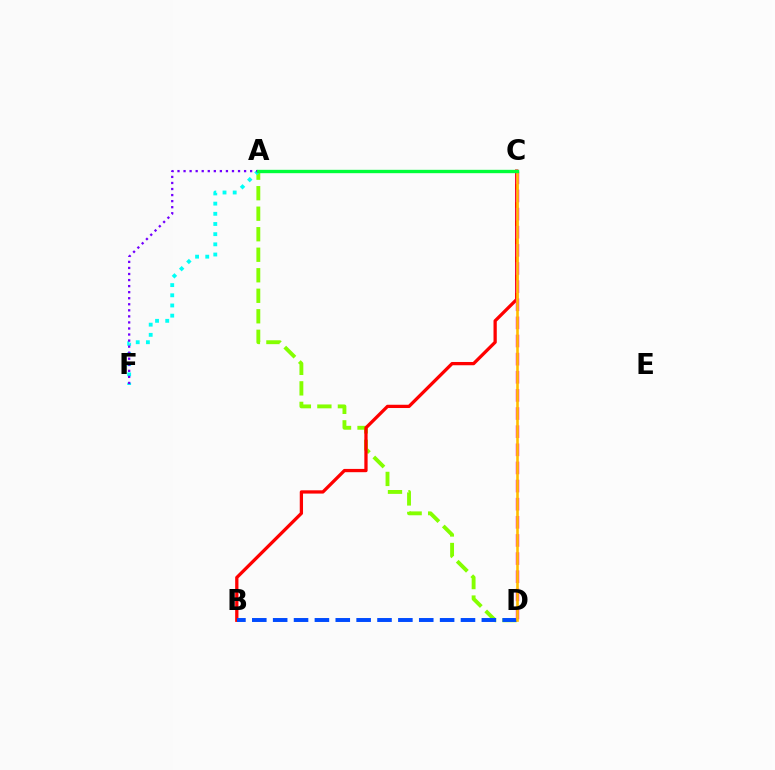{('A', 'D'): [{'color': '#84ff00', 'line_style': 'dashed', 'thickness': 2.79}], ('A', 'F'): [{'color': '#00fff6', 'line_style': 'dotted', 'thickness': 2.77}, {'color': '#7200ff', 'line_style': 'dotted', 'thickness': 1.64}], ('B', 'C'): [{'color': '#ff0000', 'line_style': 'solid', 'thickness': 2.36}], ('B', 'D'): [{'color': '#004bff', 'line_style': 'dashed', 'thickness': 2.83}], ('C', 'D'): [{'color': '#ff00cf', 'line_style': 'dashed', 'thickness': 2.46}, {'color': '#ffbd00', 'line_style': 'solid', 'thickness': 1.89}], ('A', 'C'): [{'color': '#00ff39', 'line_style': 'solid', 'thickness': 2.42}]}